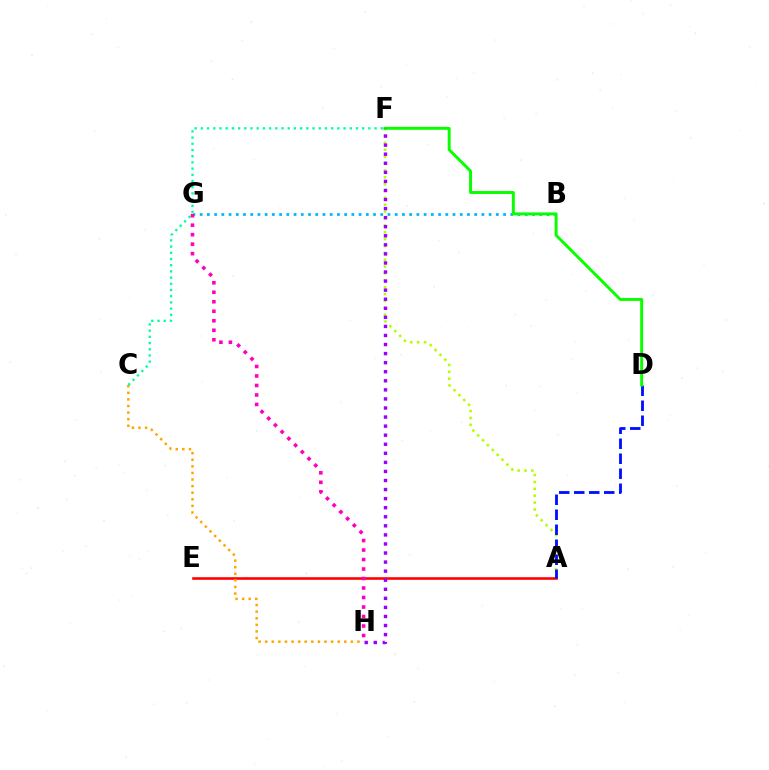{('A', 'F'): [{'color': '#b3ff00', 'line_style': 'dotted', 'thickness': 1.87}], ('A', 'E'): [{'color': '#ff0000', 'line_style': 'solid', 'thickness': 1.87}], ('C', 'H'): [{'color': '#ffa500', 'line_style': 'dotted', 'thickness': 1.79}], ('A', 'D'): [{'color': '#0010ff', 'line_style': 'dashed', 'thickness': 2.04}], ('C', 'F'): [{'color': '#00ff9d', 'line_style': 'dotted', 'thickness': 1.69}], ('B', 'G'): [{'color': '#00b5ff', 'line_style': 'dotted', 'thickness': 1.96}], ('D', 'F'): [{'color': '#08ff00', 'line_style': 'solid', 'thickness': 2.13}], ('G', 'H'): [{'color': '#ff00bd', 'line_style': 'dotted', 'thickness': 2.58}], ('F', 'H'): [{'color': '#9b00ff', 'line_style': 'dotted', 'thickness': 2.46}]}